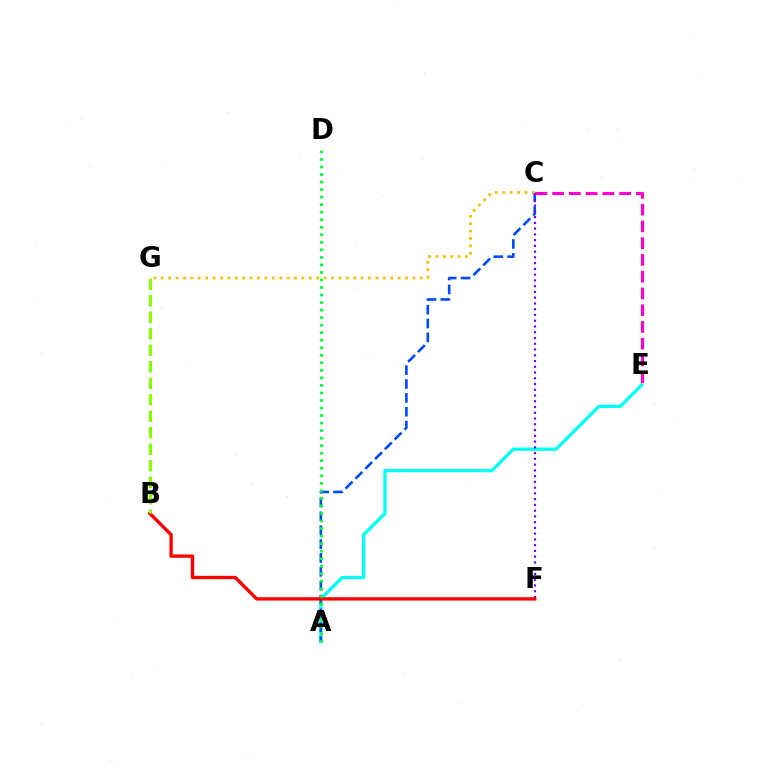{('A', 'E'): [{'color': '#00fff6', 'line_style': 'solid', 'thickness': 2.36}], ('A', 'C'): [{'color': '#004bff', 'line_style': 'dashed', 'thickness': 1.88}], ('C', 'G'): [{'color': '#ffbd00', 'line_style': 'dotted', 'thickness': 2.01}], ('C', 'F'): [{'color': '#7200ff', 'line_style': 'dotted', 'thickness': 1.56}], ('C', 'E'): [{'color': '#ff00cf', 'line_style': 'dashed', 'thickness': 2.28}], ('B', 'F'): [{'color': '#ff0000', 'line_style': 'solid', 'thickness': 2.41}], ('A', 'D'): [{'color': '#00ff39', 'line_style': 'dotted', 'thickness': 2.05}], ('B', 'G'): [{'color': '#84ff00', 'line_style': 'dashed', 'thickness': 2.24}]}